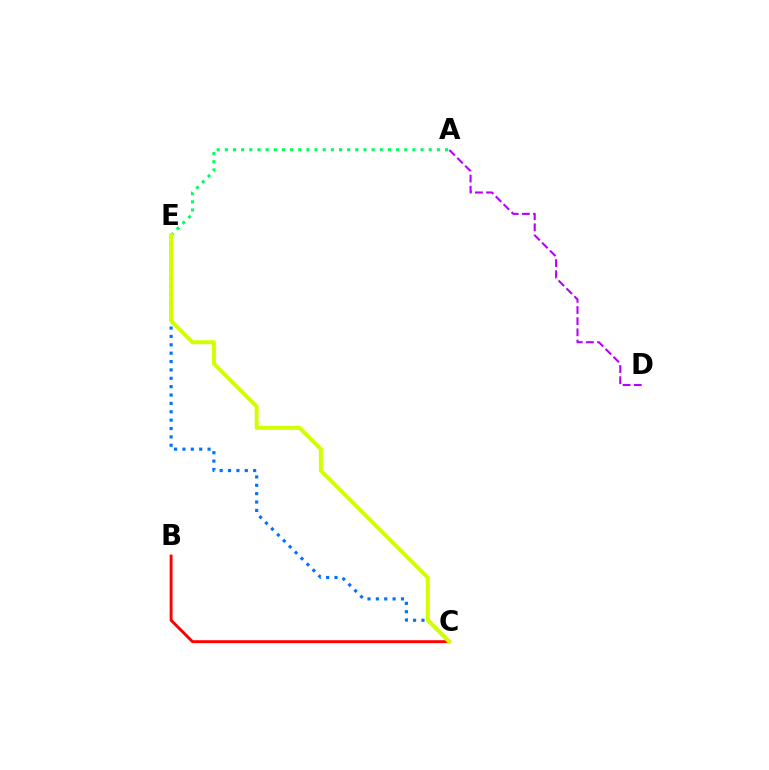{('A', 'D'): [{'color': '#b900ff', 'line_style': 'dashed', 'thickness': 1.52}], ('B', 'C'): [{'color': '#ff0000', 'line_style': 'solid', 'thickness': 2.1}], ('C', 'E'): [{'color': '#0074ff', 'line_style': 'dotted', 'thickness': 2.27}, {'color': '#d1ff00', 'line_style': 'solid', 'thickness': 2.87}], ('A', 'E'): [{'color': '#00ff5c', 'line_style': 'dotted', 'thickness': 2.22}]}